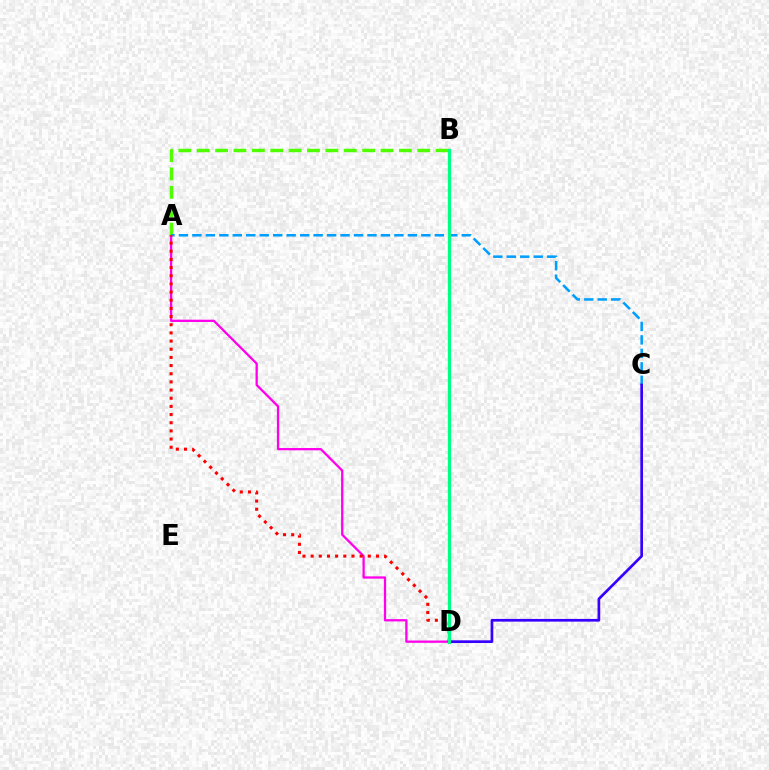{('A', 'D'): [{'color': '#ff00ed', 'line_style': 'solid', 'thickness': 1.64}, {'color': '#ff0000', 'line_style': 'dotted', 'thickness': 2.22}], ('B', 'D'): [{'color': '#ffd500', 'line_style': 'solid', 'thickness': 1.68}, {'color': '#00ff86', 'line_style': 'solid', 'thickness': 2.26}], ('A', 'B'): [{'color': '#4fff00', 'line_style': 'dashed', 'thickness': 2.5}], ('A', 'C'): [{'color': '#009eff', 'line_style': 'dashed', 'thickness': 1.83}], ('C', 'D'): [{'color': '#3700ff', 'line_style': 'solid', 'thickness': 1.94}]}